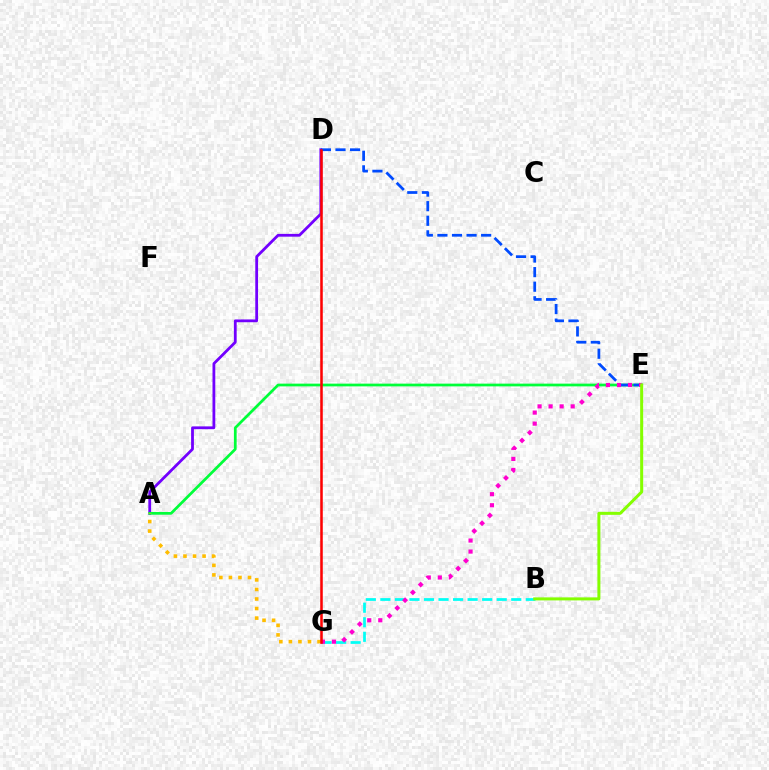{('A', 'D'): [{'color': '#7200ff', 'line_style': 'solid', 'thickness': 2.01}], ('B', 'G'): [{'color': '#00fff6', 'line_style': 'dashed', 'thickness': 1.98}], ('A', 'E'): [{'color': '#00ff39', 'line_style': 'solid', 'thickness': 1.97}], ('D', 'E'): [{'color': '#004bff', 'line_style': 'dashed', 'thickness': 1.98}], ('E', 'G'): [{'color': '#ff00cf', 'line_style': 'dotted', 'thickness': 3.0}], ('A', 'G'): [{'color': '#ffbd00', 'line_style': 'dotted', 'thickness': 2.59}], ('D', 'G'): [{'color': '#ff0000', 'line_style': 'solid', 'thickness': 1.83}], ('B', 'E'): [{'color': '#84ff00', 'line_style': 'solid', 'thickness': 2.17}]}